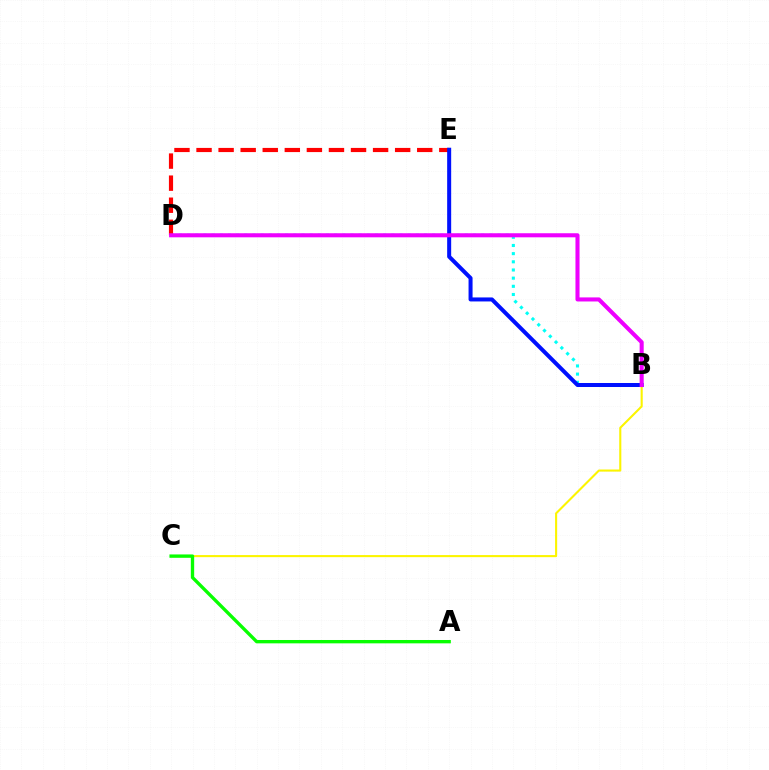{('B', 'D'): [{'color': '#00fff6', 'line_style': 'dotted', 'thickness': 2.22}, {'color': '#ee00ff', 'line_style': 'solid', 'thickness': 2.93}], ('D', 'E'): [{'color': '#ff0000', 'line_style': 'dashed', 'thickness': 3.0}], ('B', 'C'): [{'color': '#fcf500', 'line_style': 'solid', 'thickness': 1.51}], ('B', 'E'): [{'color': '#0010ff', 'line_style': 'solid', 'thickness': 2.89}], ('A', 'C'): [{'color': '#08ff00', 'line_style': 'solid', 'thickness': 2.41}]}